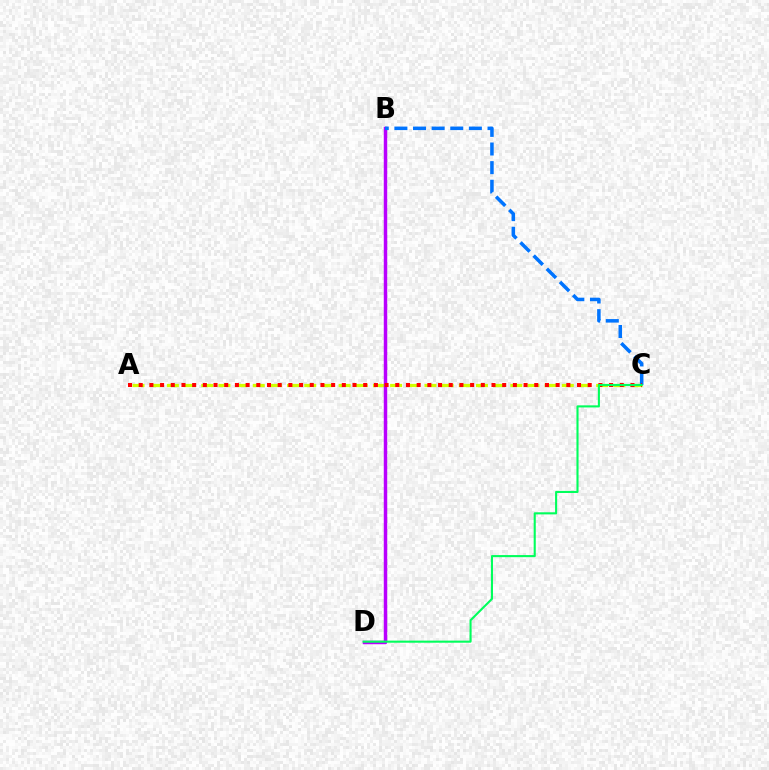{('A', 'C'): [{'color': '#d1ff00', 'line_style': 'dashed', 'thickness': 2.33}, {'color': '#ff0000', 'line_style': 'dotted', 'thickness': 2.9}], ('B', 'D'): [{'color': '#b900ff', 'line_style': 'solid', 'thickness': 2.49}], ('B', 'C'): [{'color': '#0074ff', 'line_style': 'dashed', 'thickness': 2.53}], ('C', 'D'): [{'color': '#00ff5c', 'line_style': 'solid', 'thickness': 1.51}]}